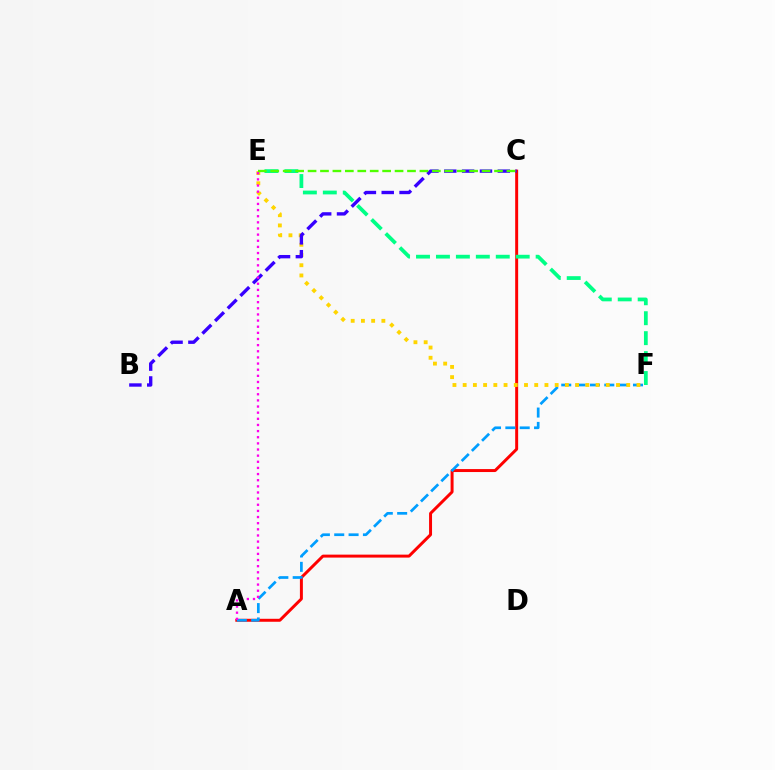{('A', 'C'): [{'color': '#ff0000', 'line_style': 'solid', 'thickness': 2.14}], ('A', 'F'): [{'color': '#009eff', 'line_style': 'dashed', 'thickness': 1.95}], ('E', 'F'): [{'color': '#ffd500', 'line_style': 'dotted', 'thickness': 2.78}, {'color': '#00ff86', 'line_style': 'dashed', 'thickness': 2.71}], ('B', 'C'): [{'color': '#3700ff', 'line_style': 'dashed', 'thickness': 2.42}], ('A', 'E'): [{'color': '#ff00ed', 'line_style': 'dotted', 'thickness': 1.67}], ('C', 'E'): [{'color': '#4fff00', 'line_style': 'dashed', 'thickness': 1.69}]}